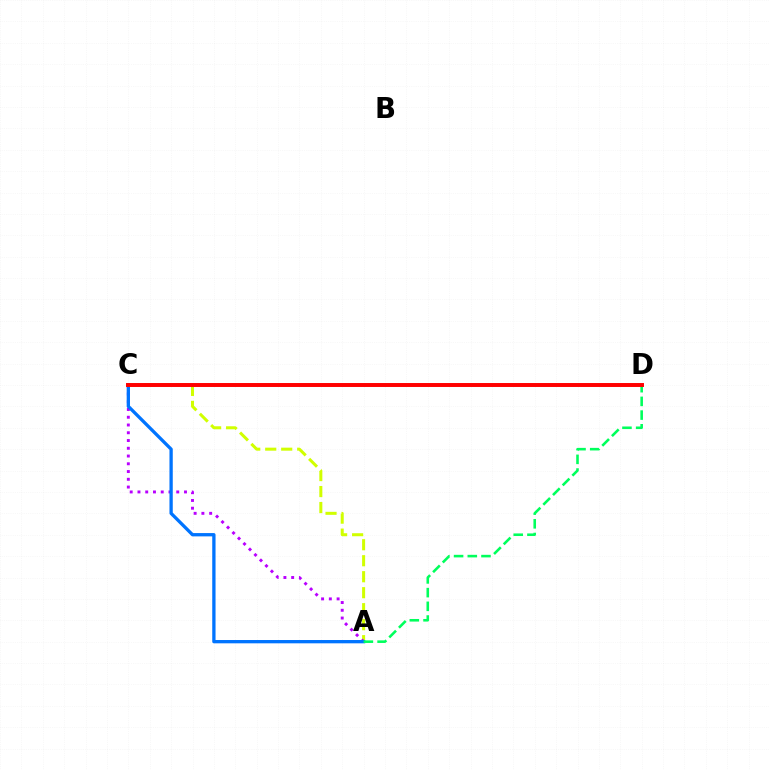{('A', 'C'): [{'color': '#d1ff00', 'line_style': 'dashed', 'thickness': 2.17}, {'color': '#b900ff', 'line_style': 'dotted', 'thickness': 2.11}, {'color': '#0074ff', 'line_style': 'solid', 'thickness': 2.38}], ('A', 'D'): [{'color': '#00ff5c', 'line_style': 'dashed', 'thickness': 1.86}], ('C', 'D'): [{'color': '#ff0000', 'line_style': 'solid', 'thickness': 2.84}]}